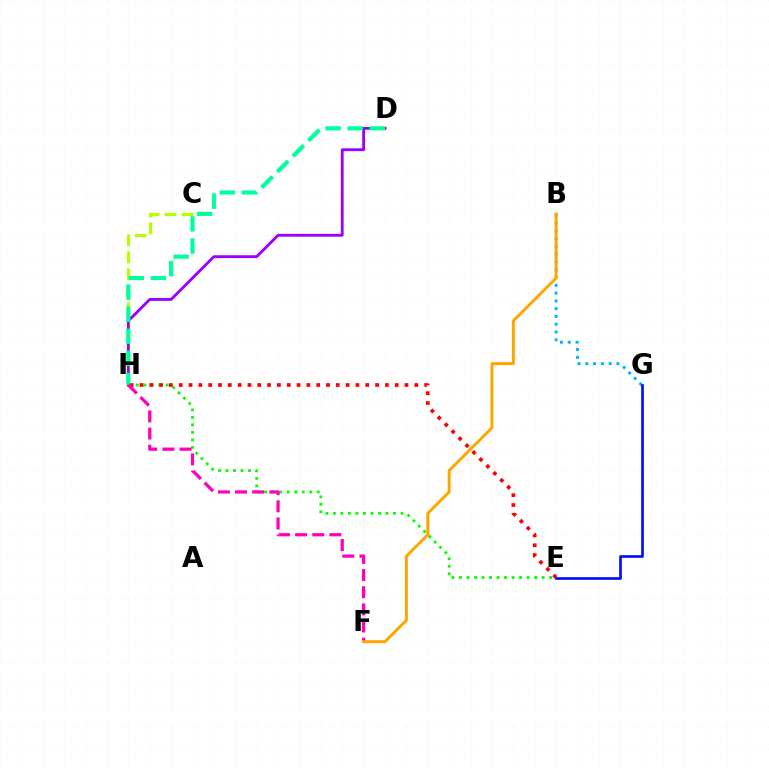{('E', 'H'): [{'color': '#08ff00', 'line_style': 'dotted', 'thickness': 2.04}, {'color': '#ff0000', 'line_style': 'dotted', 'thickness': 2.67}], ('C', 'H'): [{'color': '#b3ff00', 'line_style': 'dashed', 'thickness': 2.31}], ('D', 'H'): [{'color': '#9b00ff', 'line_style': 'solid', 'thickness': 2.05}, {'color': '#00ff9d', 'line_style': 'dashed', 'thickness': 3.0}], ('B', 'G'): [{'color': '#00b5ff', 'line_style': 'dotted', 'thickness': 2.11}], ('E', 'G'): [{'color': '#0010ff', 'line_style': 'solid', 'thickness': 1.94}], ('F', 'H'): [{'color': '#ff00bd', 'line_style': 'dashed', 'thickness': 2.33}], ('B', 'F'): [{'color': '#ffa500', 'line_style': 'solid', 'thickness': 2.14}]}